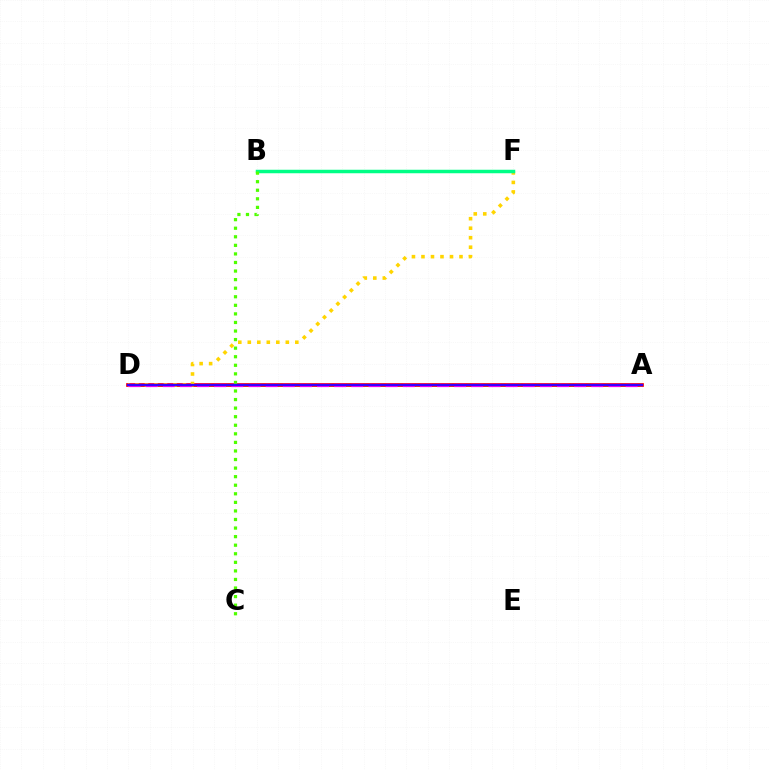{('A', 'D'): [{'color': '#ff0000', 'line_style': 'solid', 'thickness': 2.68}, {'color': '#009eff', 'line_style': 'dotted', 'thickness': 1.56}, {'color': '#ff00ed', 'line_style': 'dashed', 'thickness': 2.33}, {'color': '#3700ff', 'line_style': 'solid', 'thickness': 1.6}], ('D', 'F'): [{'color': '#ffd500', 'line_style': 'dotted', 'thickness': 2.58}], ('B', 'F'): [{'color': '#00ff86', 'line_style': 'solid', 'thickness': 2.51}], ('B', 'C'): [{'color': '#4fff00', 'line_style': 'dotted', 'thickness': 2.33}]}